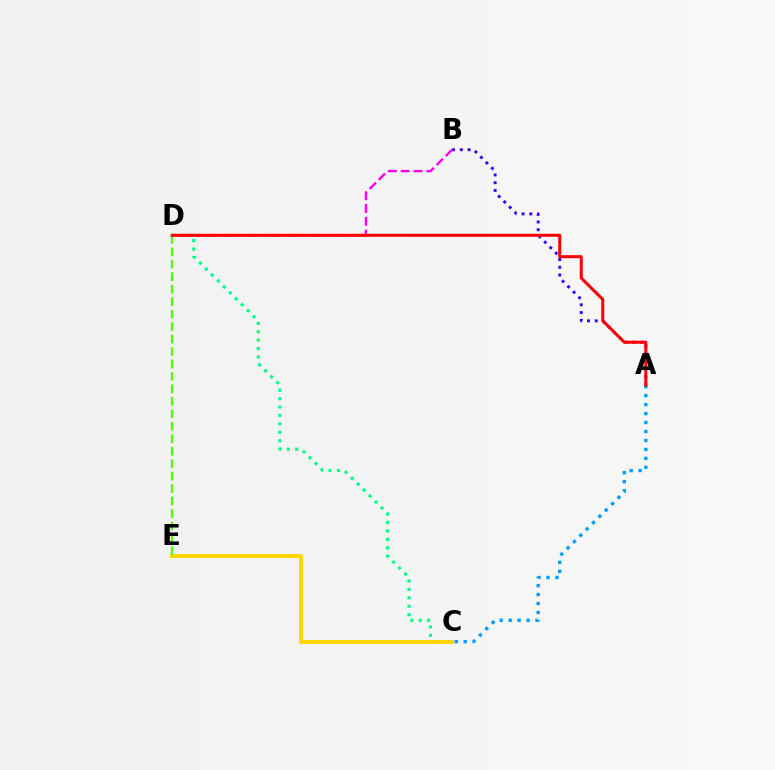{('C', 'D'): [{'color': '#00ff86', 'line_style': 'dotted', 'thickness': 2.29}], ('C', 'E'): [{'color': '#ffd500', 'line_style': 'solid', 'thickness': 2.85}], ('B', 'D'): [{'color': '#ff00ed', 'line_style': 'dashed', 'thickness': 1.74}], ('A', 'B'): [{'color': '#3700ff', 'line_style': 'dotted', 'thickness': 2.11}], ('D', 'E'): [{'color': '#4fff00', 'line_style': 'dashed', 'thickness': 1.69}], ('A', 'C'): [{'color': '#009eff', 'line_style': 'dotted', 'thickness': 2.43}], ('A', 'D'): [{'color': '#ff0000', 'line_style': 'solid', 'thickness': 2.18}]}